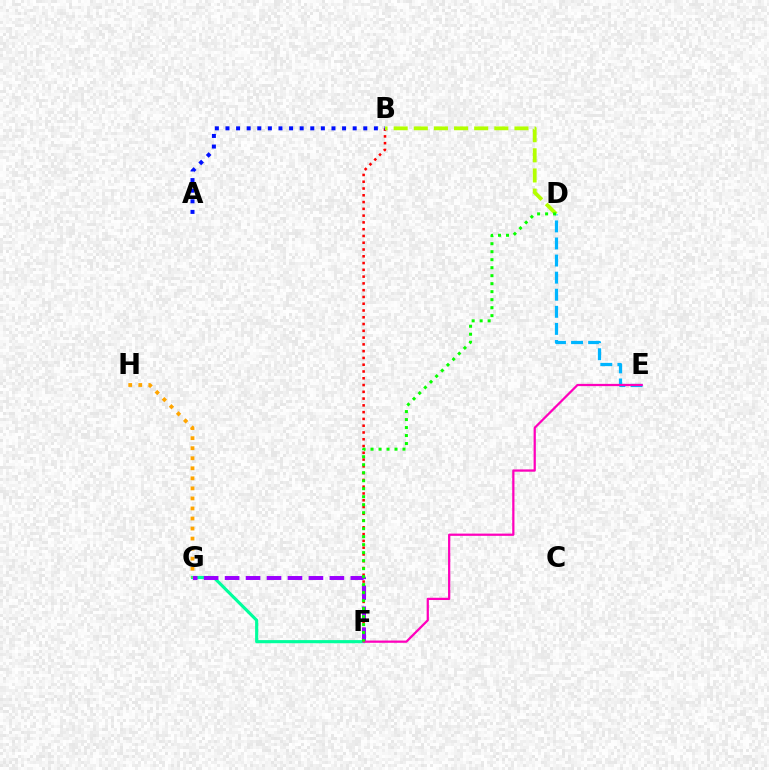{('F', 'G'): [{'color': '#00ff9d', 'line_style': 'solid', 'thickness': 2.26}, {'color': '#9b00ff', 'line_style': 'dashed', 'thickness': 2.85}], ('D', 'E'): [{'color': '#00b5ff', 'line_style': 'dashed', 'thickness': 2.32}], ('B', 'F'): [{'color': '#ff0000', 'line_style': 'dotted', 'thickness': 1.84}], ('G', 'H'): [{'color': '#ffa500', 'line_style': 'dotted', 'thickness': 2.73}], ('B', 'D'): [{'color': '#b3ff00', 'line_style': 'dashed', 'thickness': 2.73}], ('E', 'F'): [{'color': '#ff00bd', 'line_style': 'solid', 'thickness': 1.62}], ('D', 'F'): [{'color': '#08ff00', 'line_style': 'dotted', 'thickness': 2.17}], ('A', 'B'): [{'color': '#0010ff', 'line_style': 'dotted', 'thickness': 2.88}]}